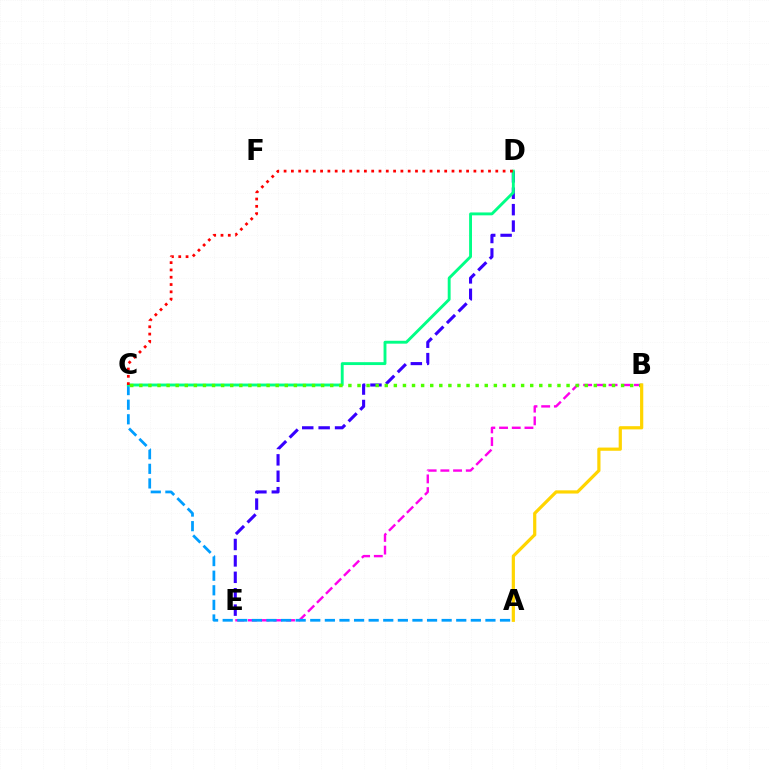{('D', 'E'): [{'color': '#3700ff', 'line_style': 'dashed', 'thickness': 2.23}], ('B', 'E'): [{'color': '#ff00ed', 'line_style': 'dashed', 'thickness': 1.73}], ('A', 'C'): [{'color': '#009eff', 'line_style': 'dashed', 'thickness': 1.98}], ('C', 'D'): [{'color': '#00ff86', 'line_style': 'solid', 'thickness': 2.08}, {'color': '#ff0000', 'line_style': 'dotted', 'thickness': 1.98}], ('B', 'C'): [{'color': '#4fff00', 'line_style': 'dotted', 'thickness': 2.47}], ('A', 'B'): [{'color': '#ffd500', 'line_style': 'solid', 'thickness': 2.31}]}